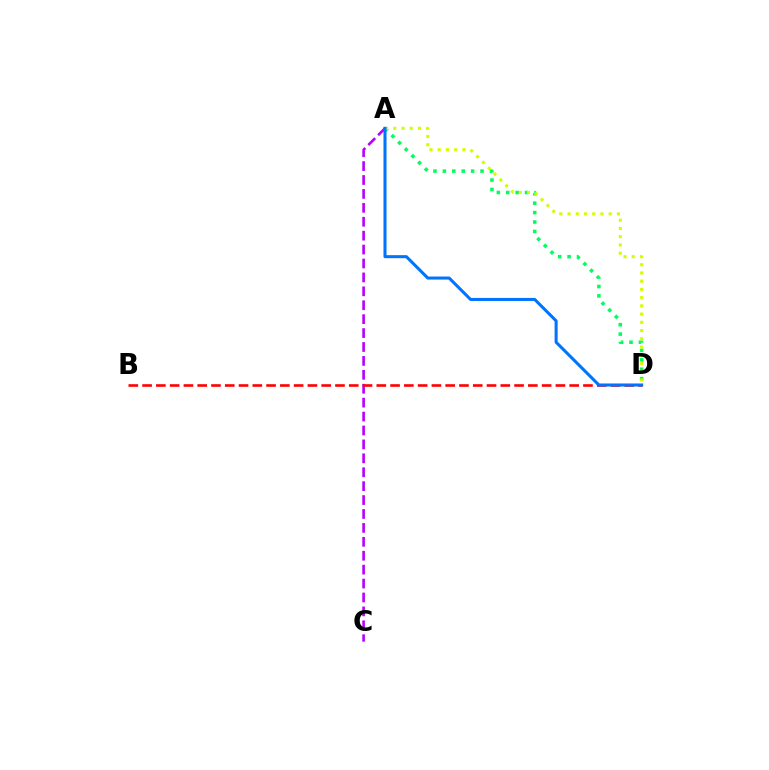{('A', 'C'): [{'color': '#b900ff', 'line_style': 'dashed', 'thickness': 1.89}], ('A', 'D'): [{'color': '#00ff5c', 'line_style': 'dotted', 'thickness': 2.56}, {'color': '#d1ff00', 'line_style': 'dotted', 'thickness': 2.24}, {'color': '#0074ff', 'line_style': 'solid', 'thickness': 2.19}], ('B', 'D'): [{'color': '#ff0000', 'line_style': 'dashed', 'thickness': 1.87}]}